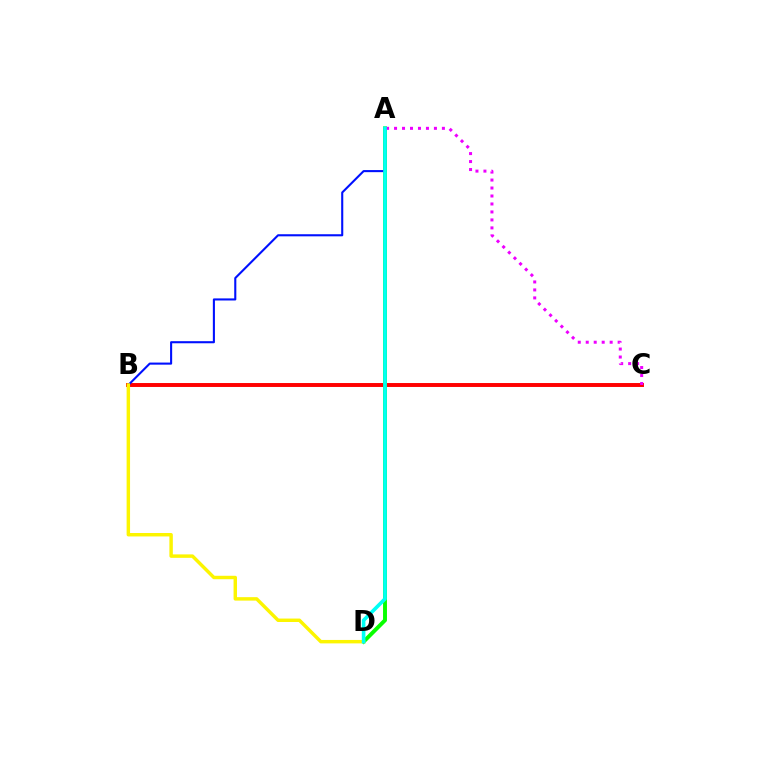{('B', 'C'): [{'color': '#ff0000', 'line_style': 'solid', 'thickness': 2.83}], ('A', 'D'): [{'color': '#08ff00', 'line_style': 'solid', 'thickness': 2.82}, {'color': '#00fff6', 'line_style': 'solid', 'thickness': 2.61}], ('A', 'C'): [{'color': '#ee00ff', 'line_style': 'dotted', 'thickness': 2.17}], ('A', 'B'): [{'color': '#0010ff', 'line_style': 'solid', 'thickness': 1.51}], ('B', 'D'): [{'color': '#fcf500', 'line_style': 'solid', 'thickness': 2.48}]}